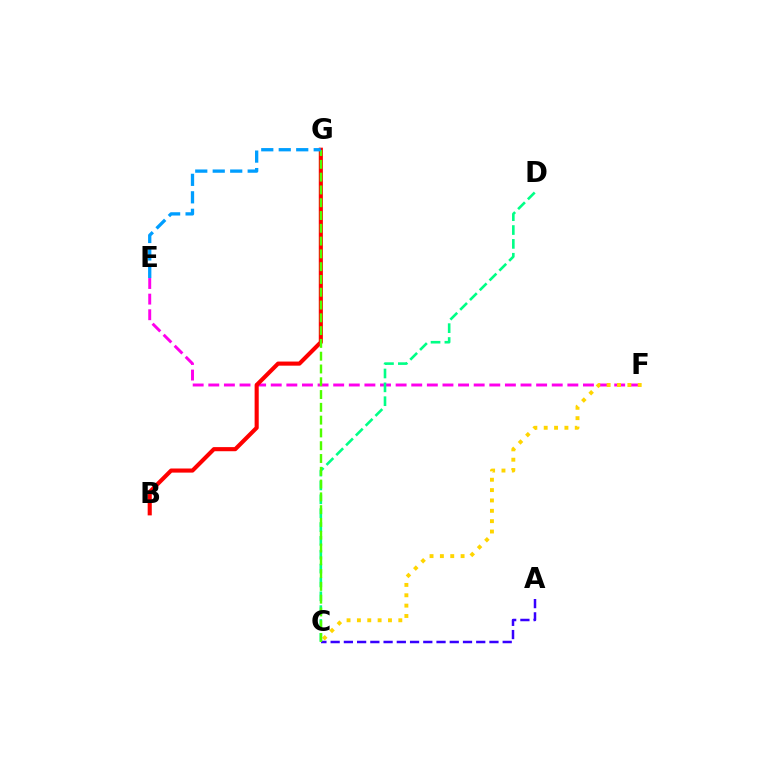{('E', 'F'): [{'color': '#ff00ed', 'line_style': 'dashed', 'thickness': 2.12}], ('C', 'D'): [{'color': '#00ff86', 'line_style': 'dashed', 'thickness': 1.88}], ('A', 'C'): [{'color': '#3700ff', 'line_style': 'dashed', 'thickness': 1.8}], ('B', 'G'): [{'color': '#ff0000', 'line_style': 'solid', 'thickness': 2.96}], ('C', 'F'): [{'color': '#ffd500', 'line_style': 'dotted', 'thickness': 2.81}], ('C', 'G'): [{'color': '#4fff00', 'line_style': 'dashed', 'thickness': 1.74}], ('E', 'G'): [{'color': '#009eff', 'line_style': 'dashed', 'thickness': 2.37}]}